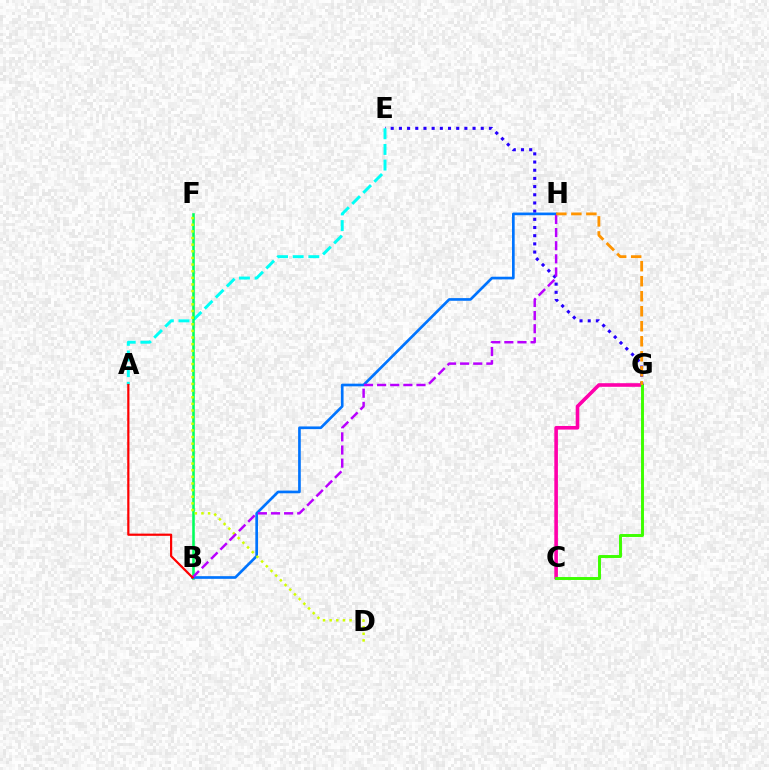{('C', 'G'): [{'color': '#ff00ac', 'line_style': 'solid', 'thickness': 2.6}, {'color': '#3dff00', 'line_style': 'solid', 'thickness': 2.11}], ('E', 'G'): [{'color': '#2500ff', 'line_style': 'dotted', 'thickness': 2.22}], ('A', 'E'): [{'color': '#00fff6', 'line_style': 'dashed', 'thickness': 2.13}], ('B', 'F'): [{'color': '#00ff5c', 'line_style': 'solid', 'thickness': 1.85}], ('B', 'H'): [{'color': '#0074ff', 'line_style': 'solid', 'thickness': 1.93}, {'color': '#b900ff', 'line_style': 'dashed', 'thickness': 1.78}], ('D', 'F'): [{'color': '#d1ff00', 'line_style': 'dotted', 'thickness': 1.8}], ('A', 'B'): [{'color': '#ff0000', 'line_style': 'solid', 'thickness': 1.59}], ('G', 'H'): [{'color': '#ff9400', 'line_style': 'dashed', 'thickness': 2.04}]}